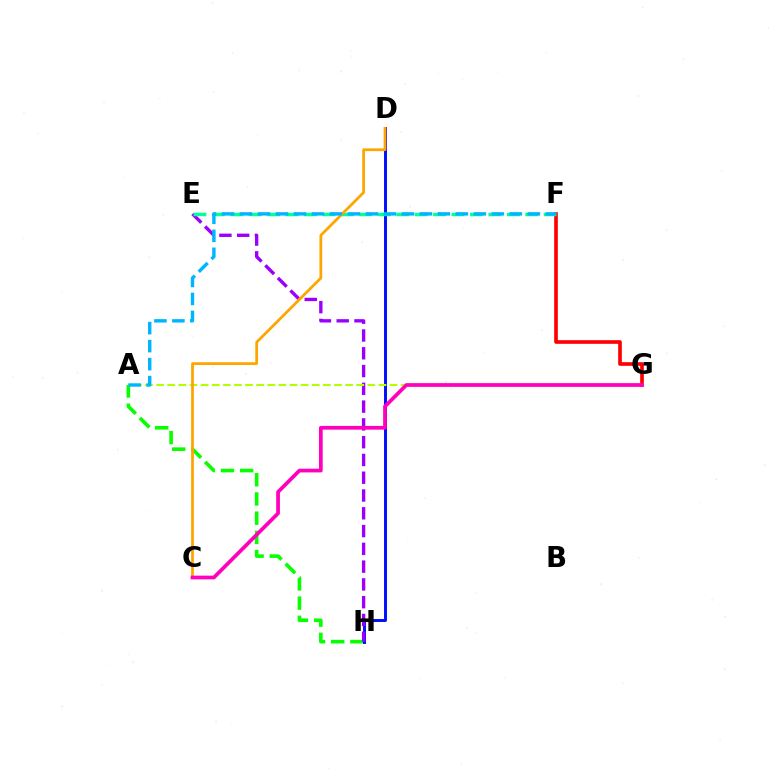{('F', 'G'): [{'color': '#ff0000', 'line_style': 'solid', 'thickness': 2.63}], ('A', 'H'): [{'color': '#08ff00', 'line_style': 'dashed', 'thickness': 2.61}], ('D', 'H'): [{'color': '#0010ff', 'line_style': 'solid', 'thickness': 2.13}], ('E', 'H'): [{'color': '#9b00ff', 'line_style': 'dashed', 'thickness': 2.42}], ('A', 'G'): [{'color': '#b3ff00', 'line_style': 'dashed', 'thickness': 1.51}], ('E', 'F'): [{'color': '#00ff9d', 'line_style': 'dashed', 'thickness': 2.5}], ('C', 'D'): [{'color': '#ffa500', 'line_style': 'solid', 'thickness': 1.99}], ('A', 'F'): [{'color': '#00b5ff', 'line_style': 'dashed', 'thickness': 2.44}], ('C', 'G'): [{'color': '#ff00bd', 'line_style': 'solid', 'thickness': 2.69}]}